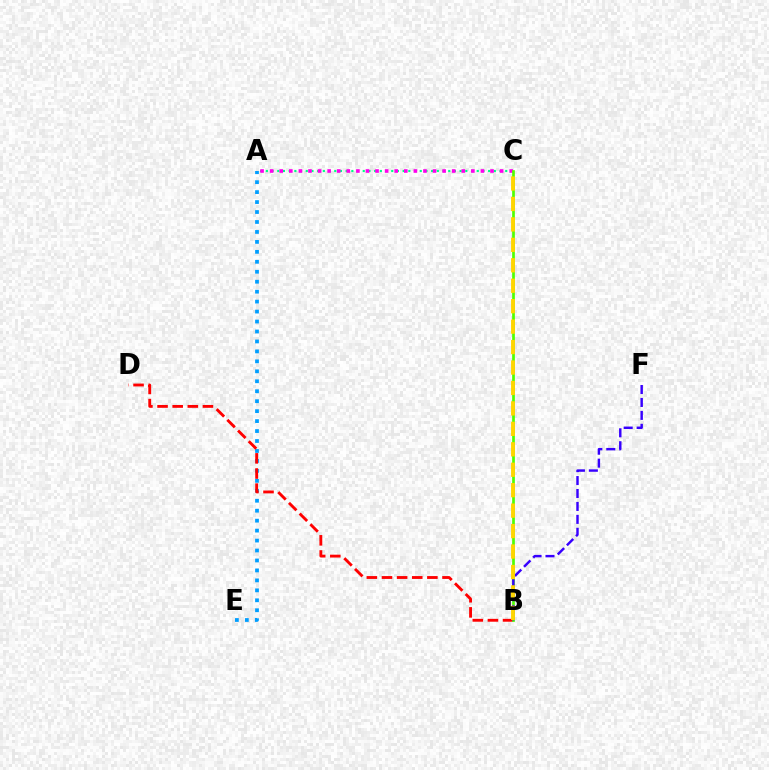{('A', 'C'): [{'color': '#00ff86', 'line_style': 'dotted', 'thickness': 1.55}, {'color': '#ff00ed', 'line_style': 'dotted', 'thickness': 2.6}], ('A', 'E'): [{'color': '#009eff', 'line_style': 'dotted', 'thickness': 2.7}], ('B', 'D'): [{'color': '#ff0000', 'line_style': 'dashed', 'thickness': 2.06}], ('B', 'C'): [{'color': '#4fff00', 'line_style': 'solid', 'thickness': 1.94}, {'color': '#ffd500', 'line_style': 'dashed', 'thickness': 2.78}], ('B', 'F'): [{'color': '#3700ff', 'line_style': 'dashed', 'thickness': 1.76}]}